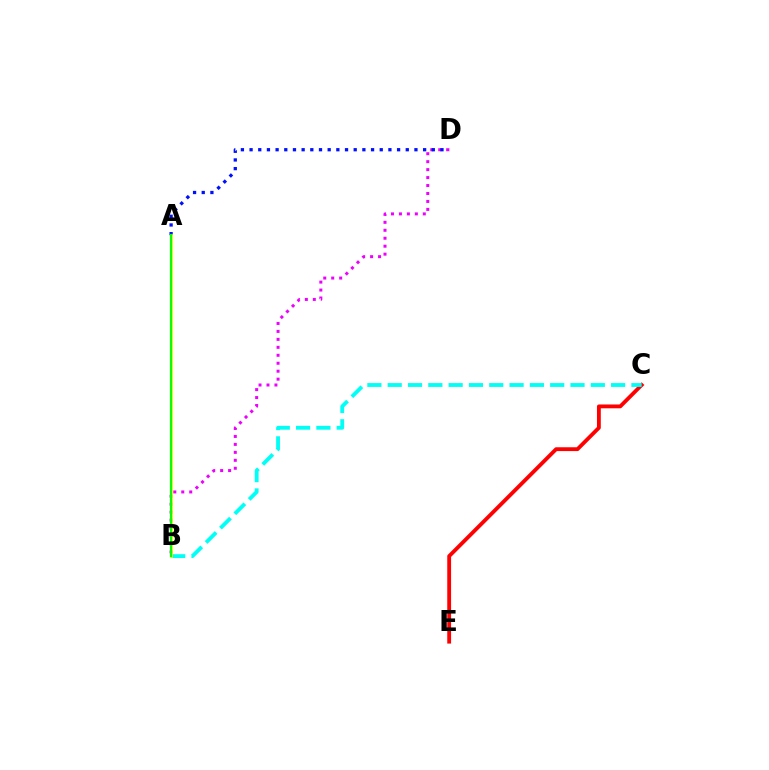{('C', 'E'): [{'color': '#ff0000', 'line_style': 'solid', 'thickness': 2.75}], ('B', 'D'): [{'color': '#ee00ff', 'line_style': 'dotted', 'thickness': 2.16}], ('B', 'C'): [{'color': '#00fff6', 'line_style': 'dashed', 'thickness': 2.76}], ('A', 'D'): [{'color': '#0010ff', 'line_style': 'dotted', 'thickness': 2.36}], ('A', 'B'): [{'color': '#fcf500', 'line_style': 'solid', 'thickness': 1.94}, {'color': '#08ff00', 'line_style': 'solid', 'thickness': 1.56}]}